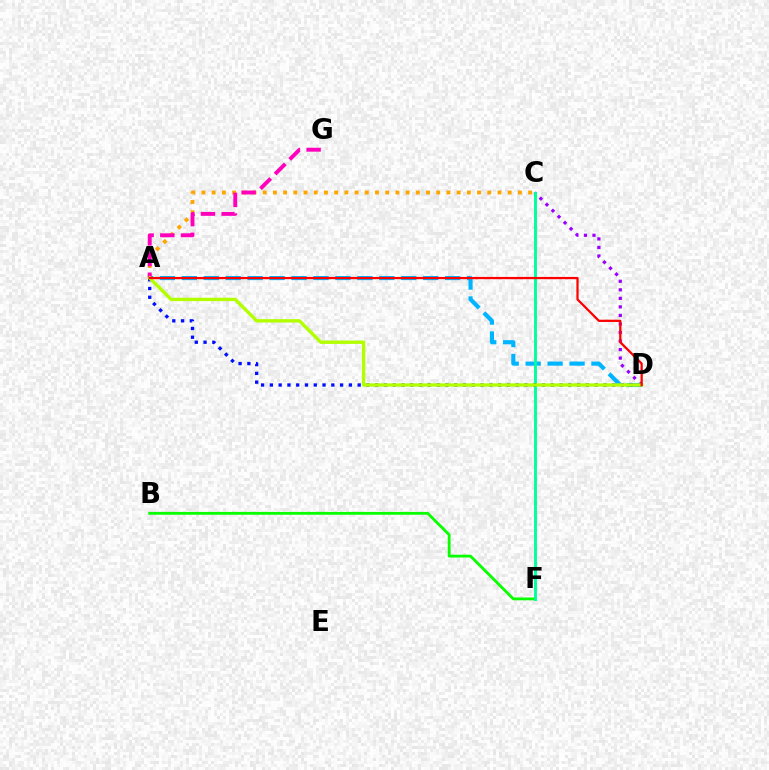{('C', 'D'): [{'color': '#9b00ff', 'line_style': 'dotted', 'thickness': 2.32}], ('B', 'F'): [{'color': '#08ff00', 'line_style': 'solid', 'thickness': 2.01}], ('A', 'D'): [{'color': '#00b5ff', 'line_style': 'dashed', 'thickness': 2.98}, {'color': '#0010ff', 'line_style': 'dotted', 'thickness': 2.38}, {'color': '#b3ff00', 'line_style': 'solid', 'thickness': 2.43}, {'color': '#ff0000', 'line_style': 'solid', 'thickness': 1.62}], ('A', 'C'): [{'color': '#ffa500', 'line_style': 'dotted', 'thickness': 2.77}], ('C', 'F'): [{'color': '#00ff9d', 'line_style': 'solid', 'thickness': 2.08}], ('A', 'G'): [{'color': '#ff00bd', 'line_style': 'dashed', 'thickness': 2.81}]}